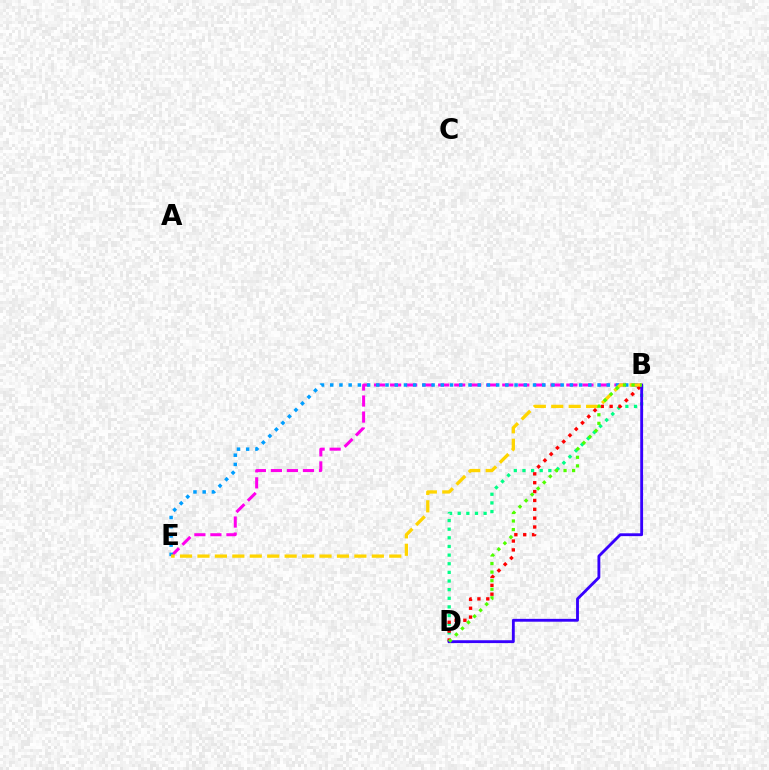{('B', 'E'): [{'color': '#ff00ed', 'line_style': 'dashed', 'thickness': 2.18}, {'color': '#009eff', 'line_style': 'dotted', 'thickness': 2.5}, {'color': '#ffd500', 'line_style': 'dashed', 'thickness': 2.37}], ('B', 'D'): [{'color': '#00ff86', 'line_style': 'dotted', 'thickness': 2.35}, {'color': '#ff0000', 'line_style': 'dotted', 'thickness': 2.41}, {'color': '#3700ff', 'line_style': 'solid', 'thickness': 2.05}, {'color': '#4fff00', 'line_style': 'dotted', 'thickness': 2.33}]}